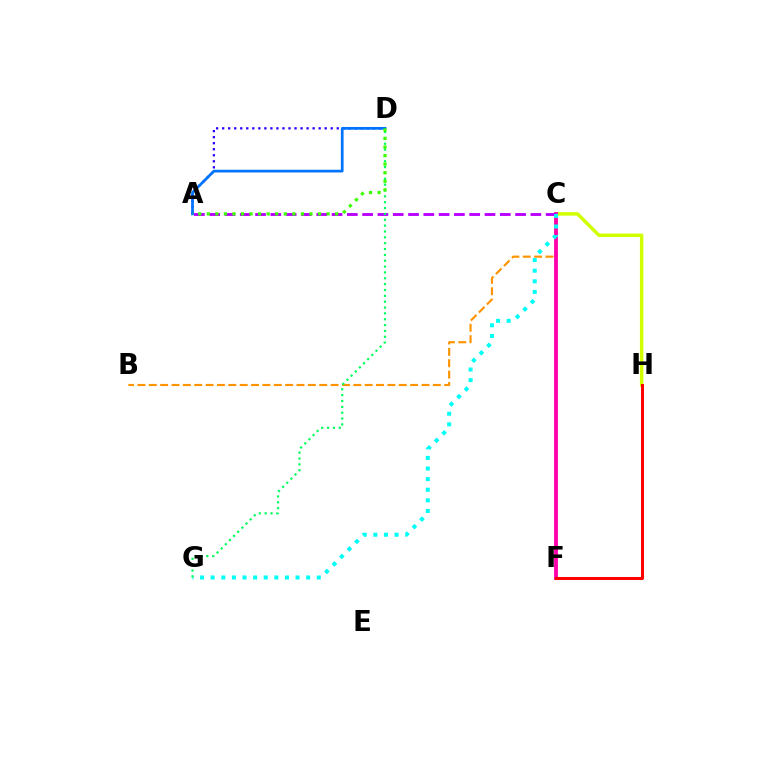{('A', 'D'): [{'color': '#2500ff', 'line_style': 'dotted', 'thickness': 1.64}, {'color': '#0074ff', 'line_style': 'solid', 'thickness': 1.96}, {'color': '#3dff00', 'line_style': 'dotted', 'thickness': 2.32}], ('C', 'H'): [{'color': '#d1ff00', 'line_style': 'solid', 'thickness': 2.5}], ('B', 'C'): [{'color': '#ff9400', 'line_style': 'dashed', 'thickness': 1.54}], ('C', 'F'): [{'color': '#ff00ac', 'line_style': 'solid', 'thickness': 2.76}], ('A', 'C'): [{'color': '#b900ff', 'line_style': 'dashed', 'thickness': 2.08}], ('F', 'H'): [{'color': '#ff0000', 'line_style': 'solid', 'thickness': 2.18}], ('C', 'G'): [{'color': '#00fff6', 'line_style': 'dotted', 'thickness': 2.88}], ('D', 'G'): [{'color': '#00ff5c', 'line_style': 'dotted', 'thickness': 1.59}]}